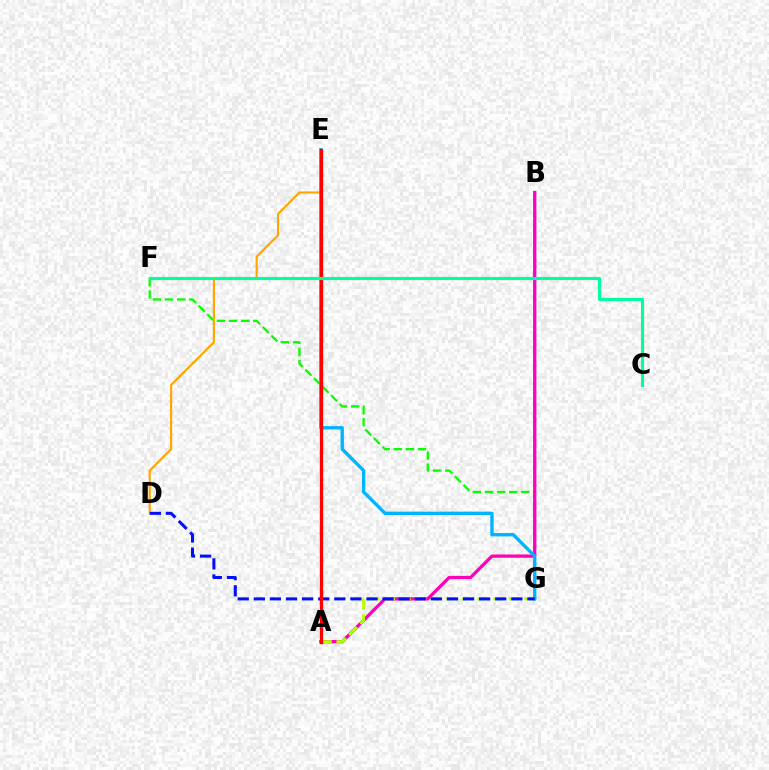{('B', 'G'): [{'color': '#9b00ff', 'line_style': 'dotted', 'thickness': 1.53}], ('F', 'G'): [{'color': '#08ff00', 'line_style': 'dashed', 'thickness': 1.65}], ('A', 'B'): [{'color': '#ff00bd', 'line_style': 'solid', 'thickness': 2.37}], ('A', 'G'): [{'color': '#b3ff00', 'line_style': 'dashed', 'thickness': 2.12}], ('D', 'E'): [{'color': '#ffa500', 'line_style': 'solid', 'thickness': 1.54}], ('E', 'G'): [{'color': '#00b5ff', 'line_style': 'solid', 'thickness': 2.41}], ('D', 'G'): [{'color': '#0010ff', 'line_style': 'dashed', 'thickness': 2.19}], ('A', 'E'): [{'color': '#ff0000', 'line_style': 'solid', 'thickness': 2.4}], ('C', 'F'): [{'color': '#00ff9d', 'line_style': 'solid', 'thickness': 2.24}]}